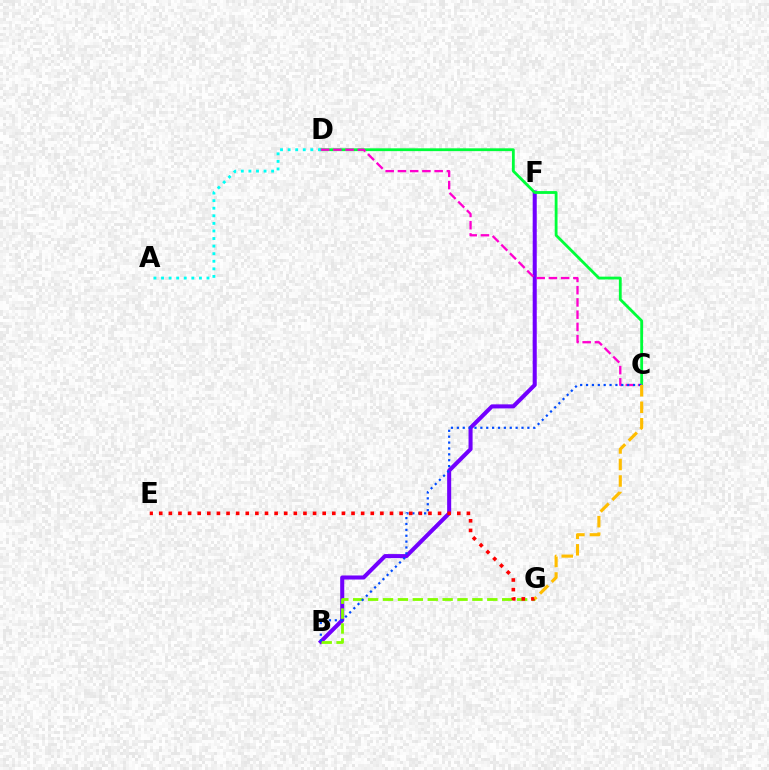{('B', 'F'): [{'color': '#7200ff', 'line_style': 'solid', 'thickness': 2.92}], ('C', 'D'): [{'color': '#00ff39', 'line_style': 'solid', 'thickness': 2.03}, {'color': '#ff00cf', 'line_style': 'dashed', 'thickness': 1.66}], ('B', 'G'): [{'color': '#84ff00', 'line_style': 'dashed', 'thickness': 2.02}], ('A', 'D'): [{'color': '#00fff6', 'line_style': 'dotted', 'thickness': 2.06}], ('B', 'C'): [{'color': '#004bff', 'line_style': 'dotted', 'thickness': 1.6}], ('E', 'G'): [{'color': '#ff0000', 'line_style': 'dotted', 'thickness': 2.61}], ('C', 'G'): [{'color': '#ffbd00', 'line_style': 'dashed', 'thickness': 2.24}]}